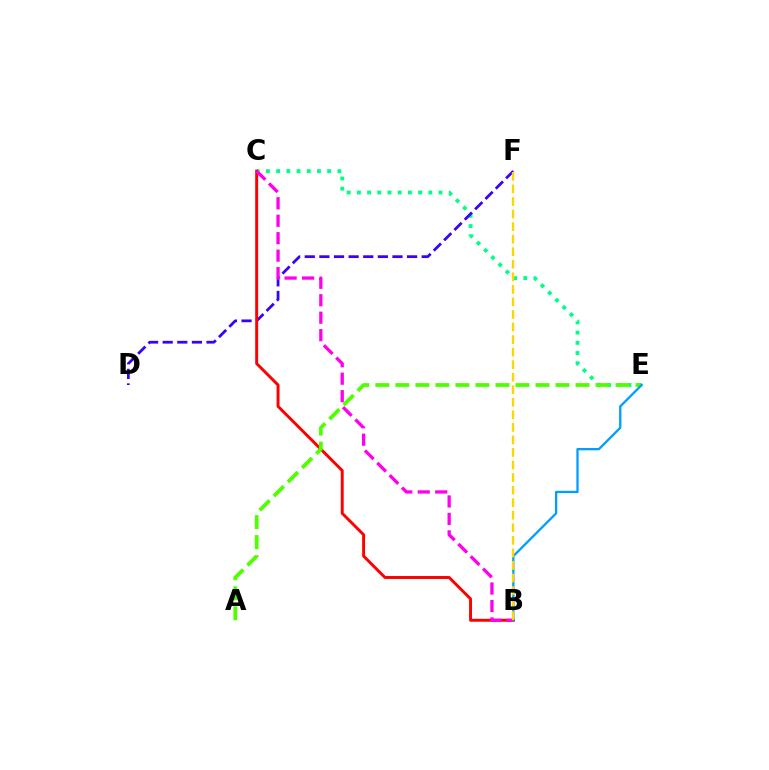{('C', 'E'): [{'color': '#00ff86', 'line_style': 'dotted', 'thickness': 2.77}], ('D', 'F'): [{'color': '#3700ff', 'line_style': 'dashed', 'thickness': 1.99}], ('B', 'C'): [{'color': '#ff0000', 'line_style': 'solid', 'thickness': 2.12}, {'color': '#ff00ed', 'line_style': 'dashed', 'thickness': 2.37}], ('A', 'E'): [{'color': '#4fff00', 'line_style': 'dashed', 'thickness': 2.72}], ('B', 'E'): [{'color': '#009eff', 'line_style': 'solid', 'thickness': 1.66}], ('B', 'F'): [{'color': '#ffd500', 'line_style': 'dashed', 'thickness': 1.7}]}